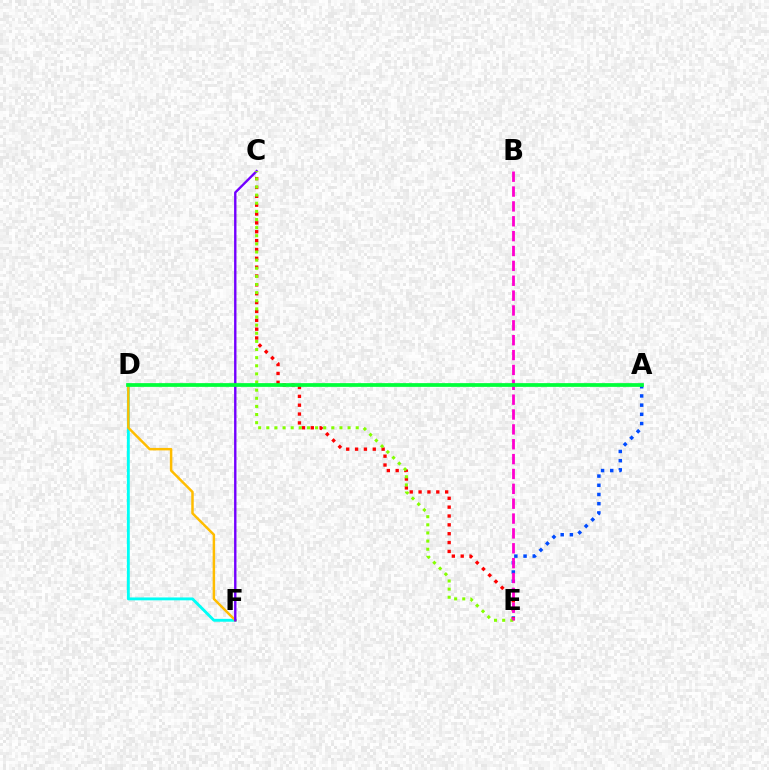{('D', 'F'): [{'color': '#00fff6', 'line_style': 'solid', 'thickness': 2.07}, {'color': '#ffbd00', 'line_style': 'solid', 'thickness': 1.79}], ('A', 'E'): [{'color': '#004bff', 'line_style': 'dotted', 'thickness': 2.5}], ('C', 'F'): [{'color': '#7200ff', 'line_style': 'solid', 'thickness': 1.72}], ('C', 'E'): [{'color': '#ff0000', 'line_style': 'dotted', 'thickness': 2.41}, {'color': '#84ff00', 'line_style': 'dotted', 'thickness': 2.21}], ('B', 'E'): [{'color': '#ff00cf', 'line_style': 'dashed', 'thickness': 2.02}], ('A', 'D'): [{'color': '#00ff39', 'line_style': 'solid', 'thickness': 2.69}]}